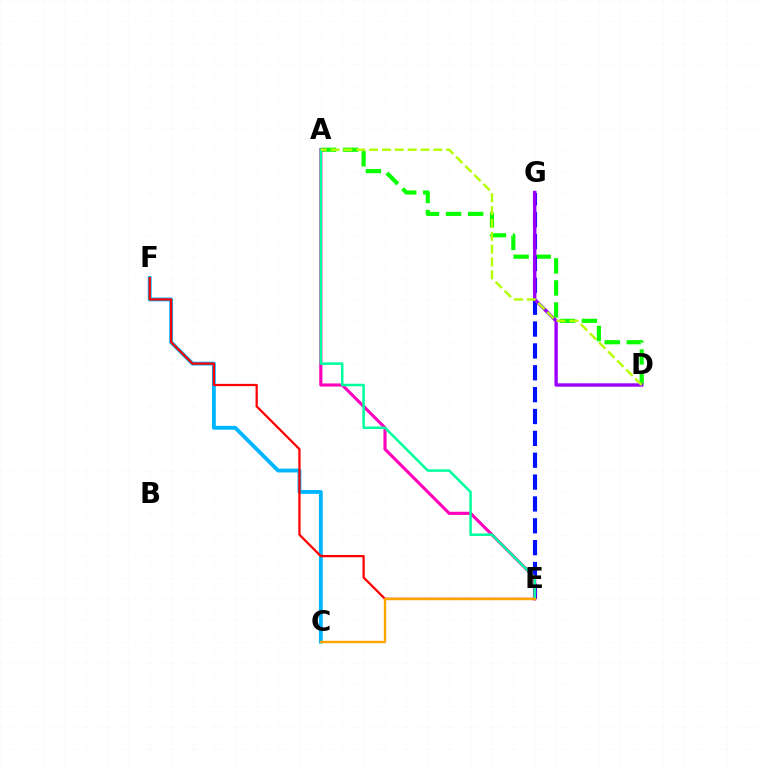{('A', 'D'): [{'color': '#08ff00', 'line_style': 'dashed', 'thickness': 3.0}, {'color': '#b3ff00', 'line_style': 'dashed', 'thickness': 1.75}], ('C', 'F'): [{'color': '#00b5ff', 'line_style': 'solid', 'thickness': 2.76}], ('E', 'G'): [{'color': '#0010ff', 'line_style': 'dashed', 'thickness': 2.97}], ('E', 'F'): [{'color': '#ff0000', 'line_style': 'solid', 'thickness': 1.62}], ('D', 'G'): [{'color': '#9b00ff', 'line_style': 'solid', 'thickness': 2.44}], ('A', 'E'): [{'color': '#ff00bd', 'line_style': 'solid', 'thickness': 2.26}, {'color': '#00ff9d', 'line_style': 'solid', 'thickness': 1.81}], ('C', 'E'): [{'color': '#ffa500', 'line_style': 'solid', 'thickness': 1.72}]}